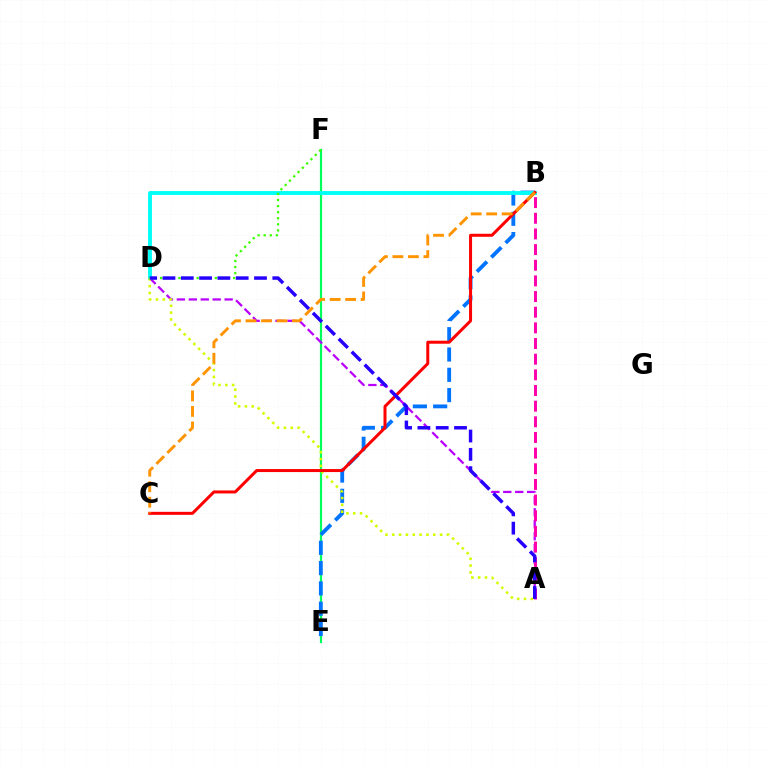{('E', 'F'): [{'color': '#00ff5c', 'line_style': 'solid', 'thickness': 1.59}], ('A', 'D'): [{'color': '#b900ff', 'line_style': 'dashed', 'thickness': 1.62}, {'color': '#d1ff00', 'line_style': 'dotted', 'thickness': 1.86}, {'color': '#2500ff', 'line_style': 'dashed', 'thickness': 2.49}], ('A', 'B'): [{'color': '#ff00ac', 'line_style': 'dashed', 'thickness': 2.13}], ('B', 'E'): [{'color': '#0074ff', 'line_style': 'dashed', 'thickness': 2.76}], ('B', 'D'): [{'color': '#00fff6', 'line_style': 'solid', 'thickness': 2.79}], ('D', 'F'): [{'color': '#3dff00', 'line_style': 'dotted', 'thickness': 1.65}], ('B', 'C'): [{'color': '#ff0000', 'line_style': 'solid', 'thickness': 2.17}, {'color': '#ff9400', 'line_style': 'dashed', 'thickness': 2.11}]}